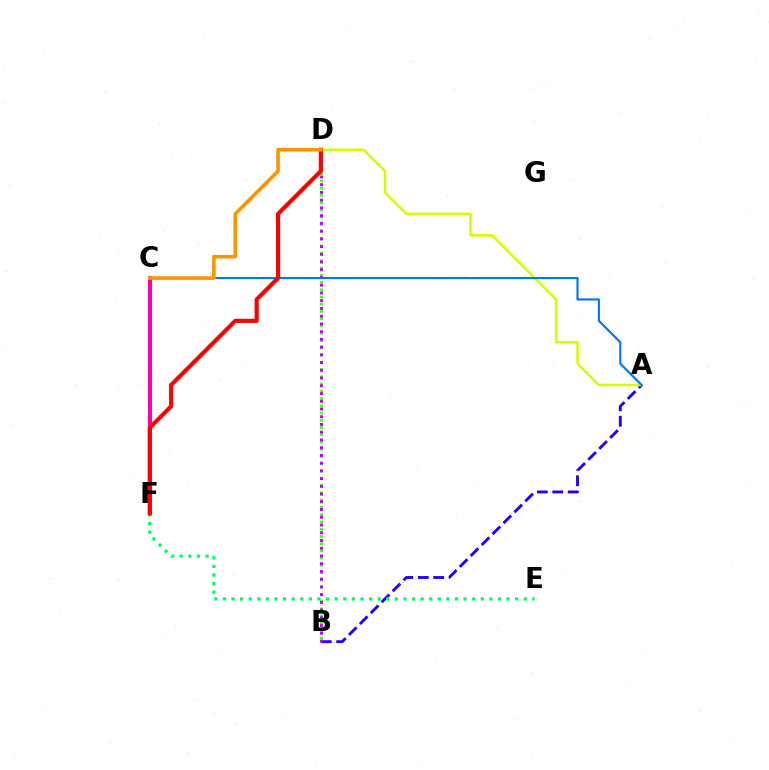{('C', 'F'): [{'color': '#00fff6', 'line_style': 'dotted', 'thickness': 2.15}, {'color': '#ff00ac', 'line_style': 'solid', 'thickness': 2.87}], ('A', 'B'): [{'color': '#2500ff', 'line_style': 'dashed', 'thickness': 2.1}], ('A', 'D'): [{'color': '#d1ff00', 'line_style': 'solid', 'thickness': 1.81}], ('B', 'D'): [{'color': '#3dff00', 'line_style': 'dotted', 'thickness': 1.97}, {'color': '#b900ff', 'line_style': 'dotted', 'thickness': 2.1}], ('A', 'C'): [{'color': '#0074ff', 'line_style': 'solid', 'thickness': 1.54}], ('E', 'F'): [{'color': '#00ff5c', 'line_style': 'dotted', 'thickness': 2.34}], ('D', 'F'): [{'color': '#ff0000', 'line_style': 'solid', 'thickness': 2.98}], ('C', 'D'): [{'color': '#ff9400', 'line_style': 'solid', 'thickness': 2.61}]}